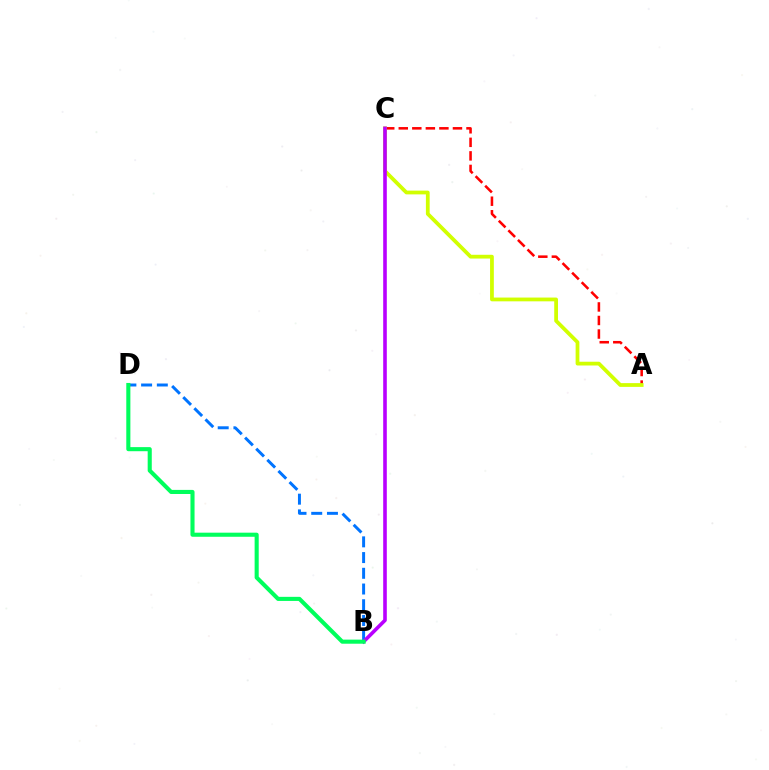{('A', 'C'): [{'color': '#ff0000', 'line_style': 'dashed', 'thickness': 1.84}, {'color': '#d1ff00', 'line_style': 'solid', 'thickness': 2.71}], ('B', 'D'): [{'color': '#0074ff', 'line_style': 'dashed', 'thickness': 2.14}, {'color': '#00ff5c', 'line_style': 'solid', 'thickness': 2.95}], ('B', 'C'): [{'color': '#b900ff', 'line_style': 'solid', 'thickness': 2.6}]}